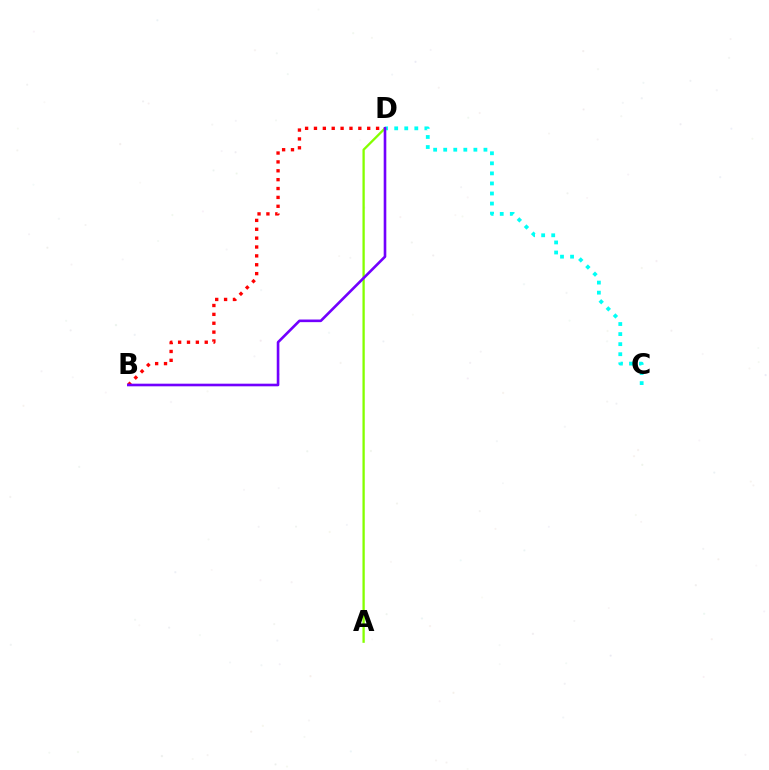{('B', 'D'): [{'color': '#ff0000', 'line_style': 'dotted', 'thickness': 2.41}, {'color': '#7200ff', 'line_style': 'solid', 'thickness': 1.89}], ('C', 'D'): [{'color': '#00fff6', 'line_style': 'dotted', 'thickness': 2.73}], ('A', 'D'): [{'color': '#84ff00', 'line_style': 'solid', 'thickness': 1.66}]}